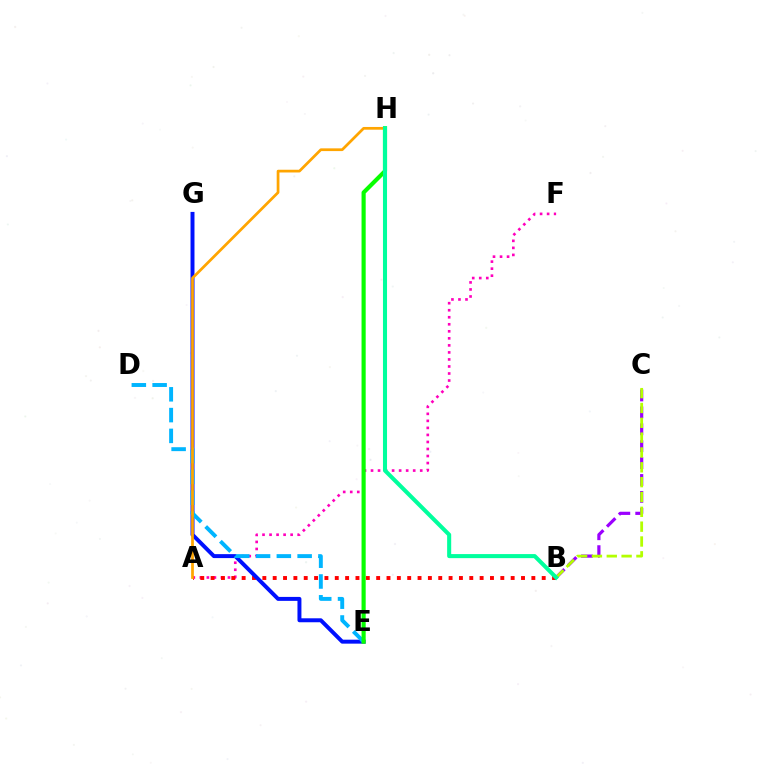{('A', 'F'): [{'color': '#ff00bd', 'line_style': 'dotted', 'thickness': 1.91}], ('A', 'B'): [{'color': '#ff0000', 'line_style': 'dotted', 'thickness': 2.81}], ('B', 'C'): [{'color': '#9b00ff', 'line_style': 'dashed', 'thickness': 2.3}, {'color': '#b3ff00', 'line_style': 'dashed', 'thickness': 2.02}], ('E', 'G'): [{'color': '#0010ff', 'line_style': 'solid', 'thickness': 2.85}], ('D', 'E'): [{'color': '#00b5ff', 'line_style': 'dashed', 'thickness': 2.82}], ('E', 'H'): [{'color': '#08ff00', 'line_style': 'solid', 'thickness': 2.98}], ('A', 'H'): [{'color': '#ffa500', 'line_style': 'solid', 'thickness': 1.97}], ('B', 'H'): [{'color': '#00ff9d', 'line_style': 'solid', 'thickness': 2.92}]}